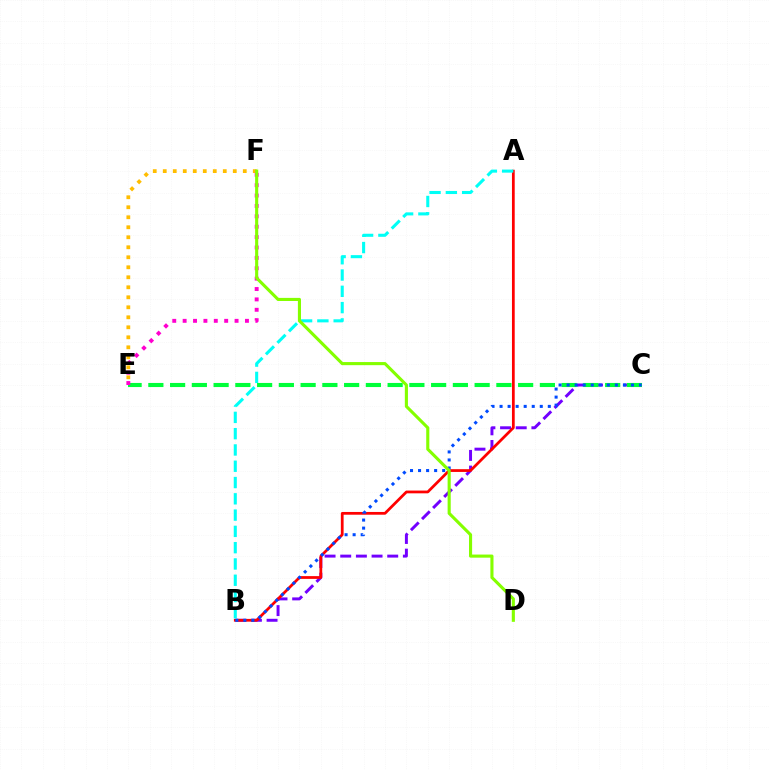{('E', 'F'): [{'color': '#ffbd00', 'line_style': 'dotted', 'thickness': 2.72}, {'color': '#ff00cf', 'line_style': 'dotted', 'thickness': 2.82}], ('B', 'C'): [{'color': '#7200ff', 'line_style': 'dashed', 'thickness': 2.13}, {'color': '#004bff', 'line_style': 'dotted', 'thickness': 2.18}], ('A', 'B'): [{'color': '#ff0000', 'line_style': 'solid', 'thickness': 1.98}, {'color': '#00fff6', 'line_style': 'dashed', 'thickness': 2.21}], ('C', 'E'): [{'color': '#00ff39', 'line_style': 'dashed', 'thickness': 2.96}], ('D', 'F'): [{'color': '#84ff00', 'line_style': 'solid', 'thickness': 2.24}]}